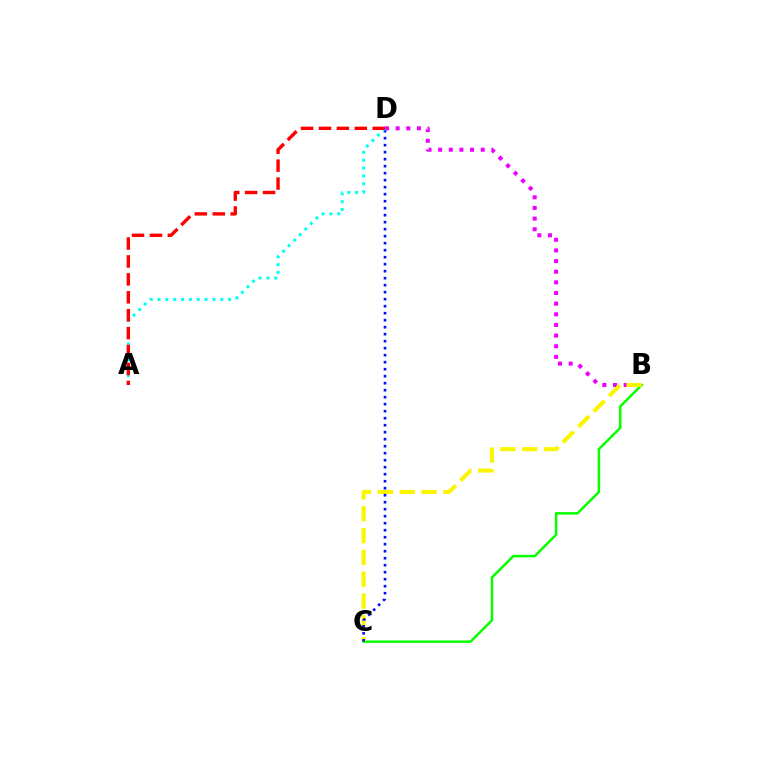{('B', 'C'): [{'color': '#08ff00', 'line_style': 'solid', 'thickness': 1.79}, {'color': '#fcf500', 'line_style': 'dashed', 'thickness': 2.96}], ('B', 'D'): [{'color': '#ee00ff', 'line_style': 'dotted', 'thickness': 2.89}], ('C', 'D'): [{'color': '#0010ff', 'line_style': 'dotted', 'thickness': 1.9}], ('A', 'D'): [{'color': '#00fff6', 'line_style': 'dotted', 'thickness': 2.13}, {'color': '#ff0000', 'line_style': 'dashed', 'thickness': 2.43}]}